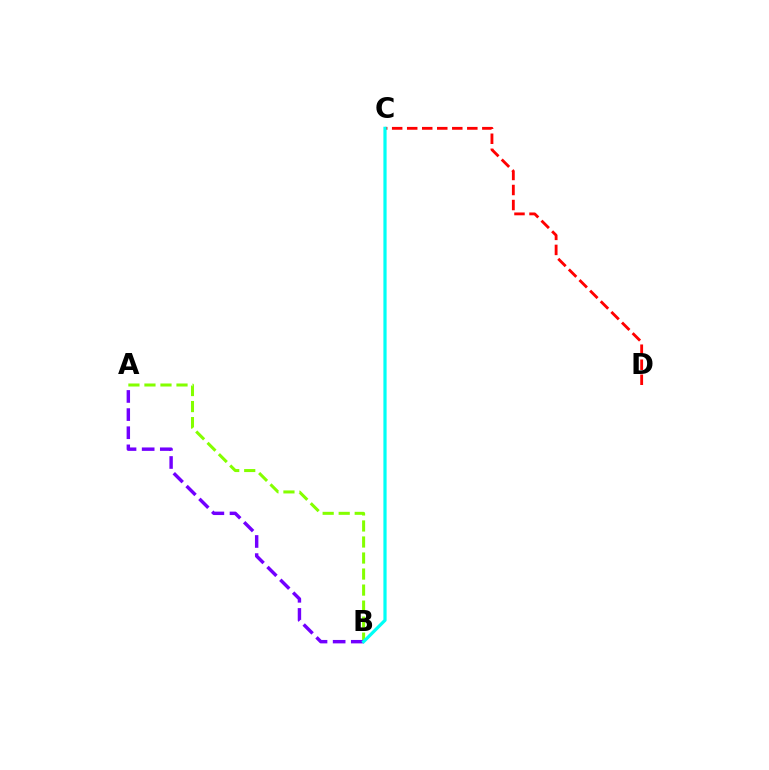{('A', 'B'): [{'color': '#84ff00', 'line_style': 'dashed', 'thickness': 2.18}, {'color': '#7200ff', 'line_style': 'dashed', 'thickness': 2.46}], ('C', 'D'): [{'color': '#ff0000', 'line_style': 'dashed', 'thickness': 2.04}], ('B', 'C'): [{'color': '#00fff6', 'line_style': 'solid', 'thickness': 2.31}]}